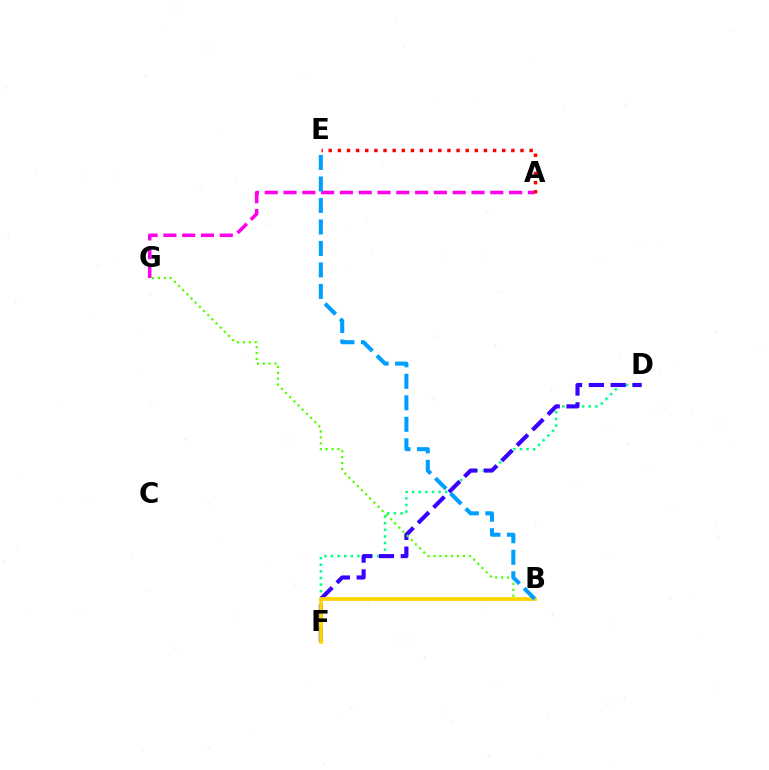{('D', 'F'): [{'color': '#00ff86', 'line_style': 'dotted', 'thickness': 1.79}, {'color': '#3700ff', 'line_style': 'dashed', 'thickness': 2.97}], ('B', 'G'): [{'color': '#4fff00', 'line_style': 'dotted', 'thickness': 1.6}], ('B', 'F'): [{'color': '#ffd500', 'line_style': 'solid', 'thickness': 2.71}], ('A', 'G'): [{'color': '#ff00ed', 'line_style': 'dashed', 'thickness': 2.55}], ('B', 'E'): [{'color': '#009eff', 'line_style': 'dashed', 'thickness': 2.92}], ('A', 'E'): [{'color': '#ff0000', 'line_style': 'dotted', 'thickness': 2.48}]}